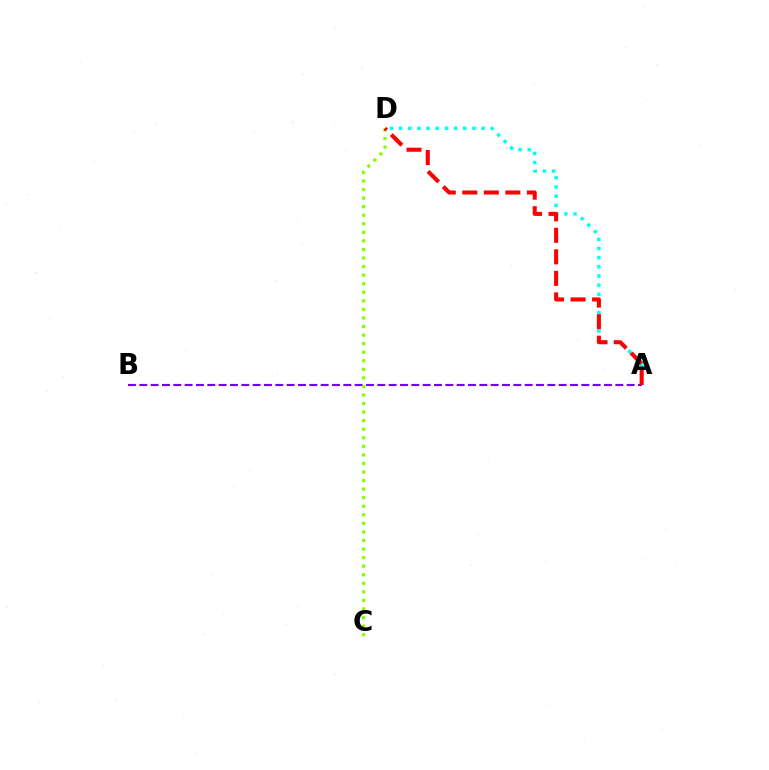{('A', 'D'): [{'color': '#00fff6', 'line_style': 'dotted', 'thickness': 2.49}, {'color': '#ff0000', 'line_style': 'dashed', 'thickness': 2.92}], ('A', 'B'): [{'color': '#7200ff', 'line_style': 'dashed', 'thickness': 1.54}], ('C', 'D'): [{'color': '#84ff00', 'line_style': 'dotted', 'thickness': 2.33}]}